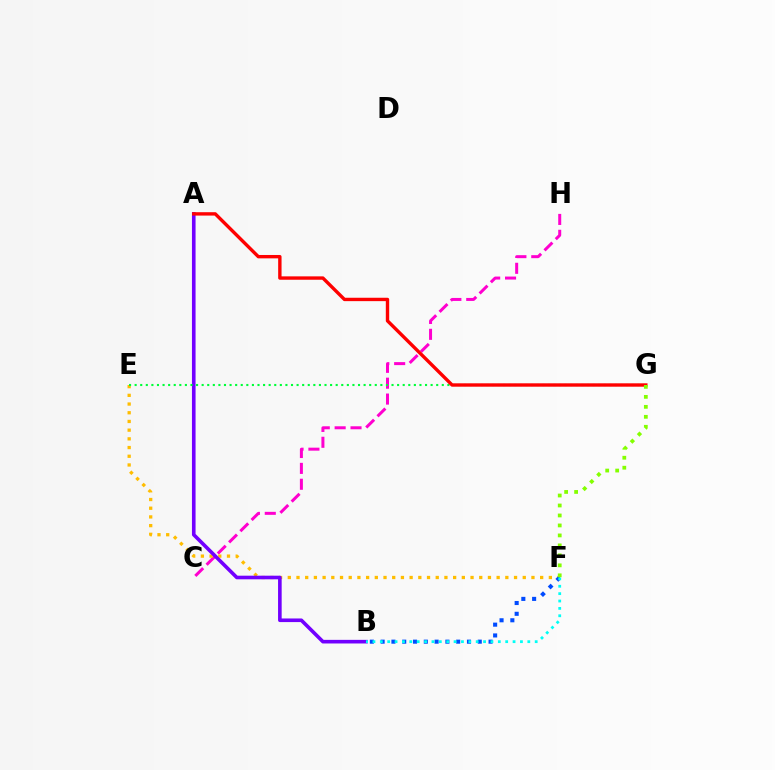{('C', 'H'): [{'color': '#ff00cf', 'line_style': 'dashed', 'thickness': 2.16}], ('E', 'F'): [{'color': '#ffbd00', 'line_style': 'dotted', 'thickness': 2.36}], ('A', 'B'): [{'color': '#7200ff', 'line_style': 'solid', 'thickness': 2.6}], ('E', 'G'): [{'color': '#00ff39', 'line_style': 'dotted', 'thickness': 1.52}], ('B', 'F'): [{'color': '#004bff', 'line_style': 'dotted', 'thickness': 2.93}, {'color': '#00fff6', 'line_style': 'dotted', 'thickness': 2.0}], ('A', 'G'): [{'color': '#ff0000', 'line_style': 'solid', 'thickness': 2.44}], ('F', 'G'): [{'color': '#84ff00', 'line_style': 'dotted', 'thickness': 2.71}]}